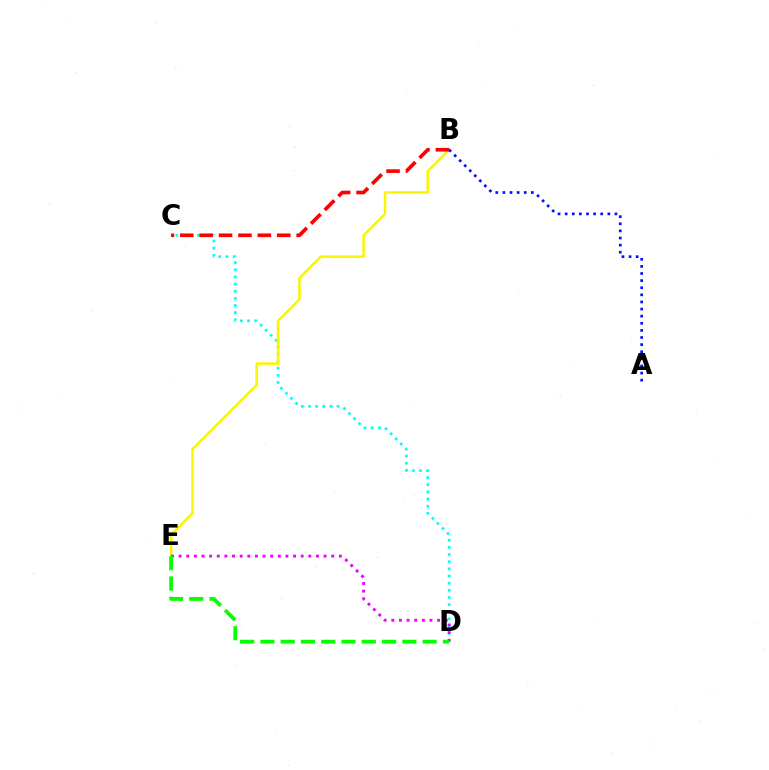{('C', 'D'): [{'color': '#00fff6', 'line_style': 'dotted', 'thickness': 1.94}], ('B', 'E'): [{'color': '#fcf500', 'line_style': 'solid', 'thickness': 1.84}], ('D', 'E'): [{'color': '#ee00ff', 'line_style': 'dotted', 'thickness': 2.07}, {'color': '#08ff00', 'line_style': 'dashed', 'thickness': 2.76}], ('B', 'C'): [{'color': '#ff0000', 'line_style': 'dashed', 'thickness': 2.64}], ('A', 'B'): [{'color': '#0010ff', 'line_style': 'dotted', 'thickness': 1.93}]}